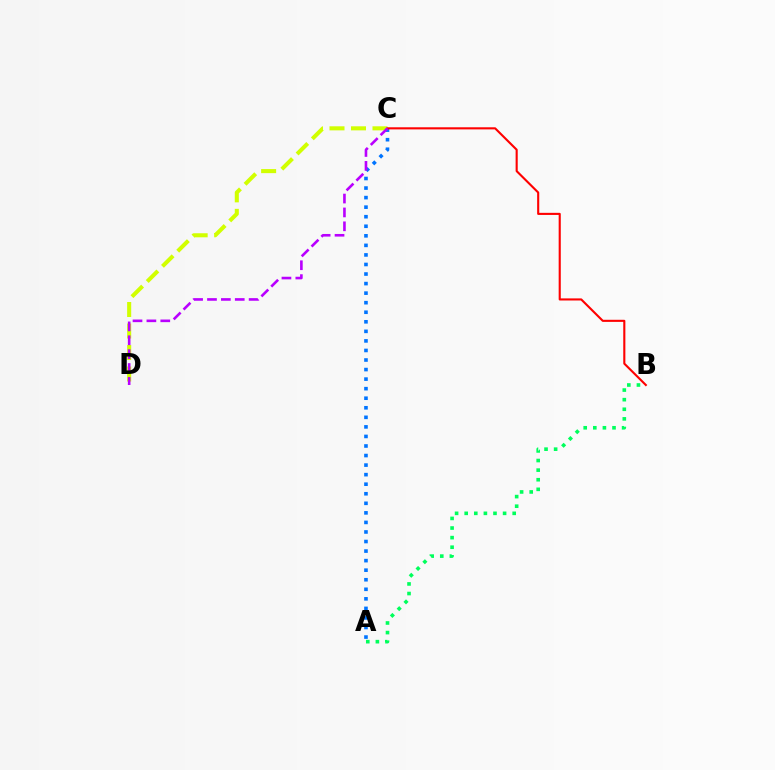{('C', 'D'): [{'color': '#d1ff00', 'line_style': 'dashed', 'thickness': 2.92}, {'color': '#b900ff', 'line_style': 'dashed', 'thickness': 1.89}], ('A', 'C'): [{'color': '#0074ff', 'line_style': 'dotted', 'thickness': 2.6}], ('B', 'C'): [{'color': '#ff0000', 'line_style': 'solid', 'thickness': 1.52}], ('A', 'B'): [{'color': '#00ff5c', 'line_style': 'dotted', 'thickness': 2.61}]}